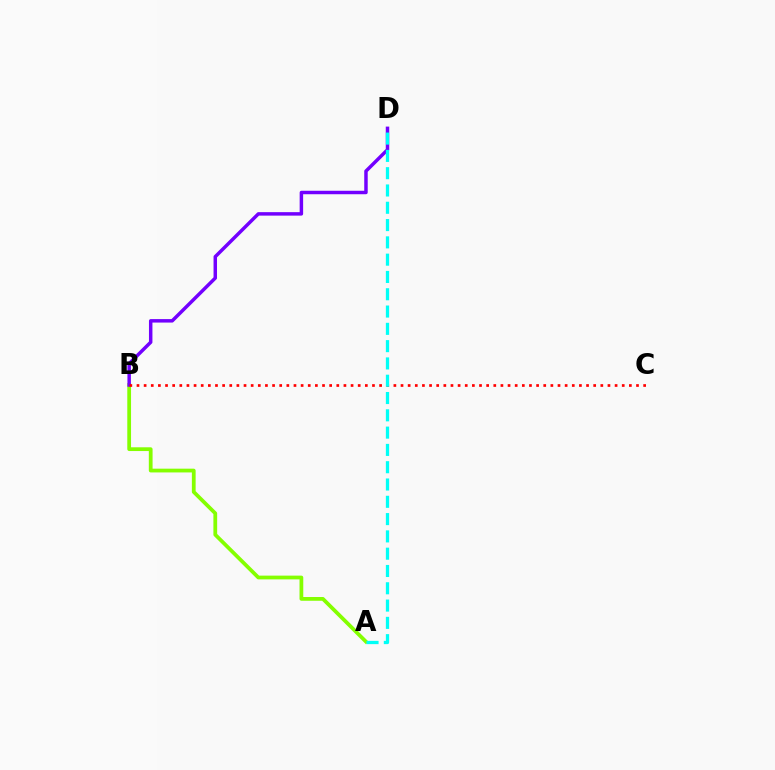{('A', 'B'): [{'color': '#84ff00', 'line_style': 'solid', 'thickness': 2.71}], ('B', 'D'): [{'color': '#7200ff', 'line_style': 'solid', 'thickness': 2.5}], ('B', 'C'): [{'color': '#ff0000', 'line_style': 'dotted', 'thickness': 1.94}], ('A', 'D'): [{'color': '#00fff6', 'line_style': 'dashed', 'thickness': 2.35}]}